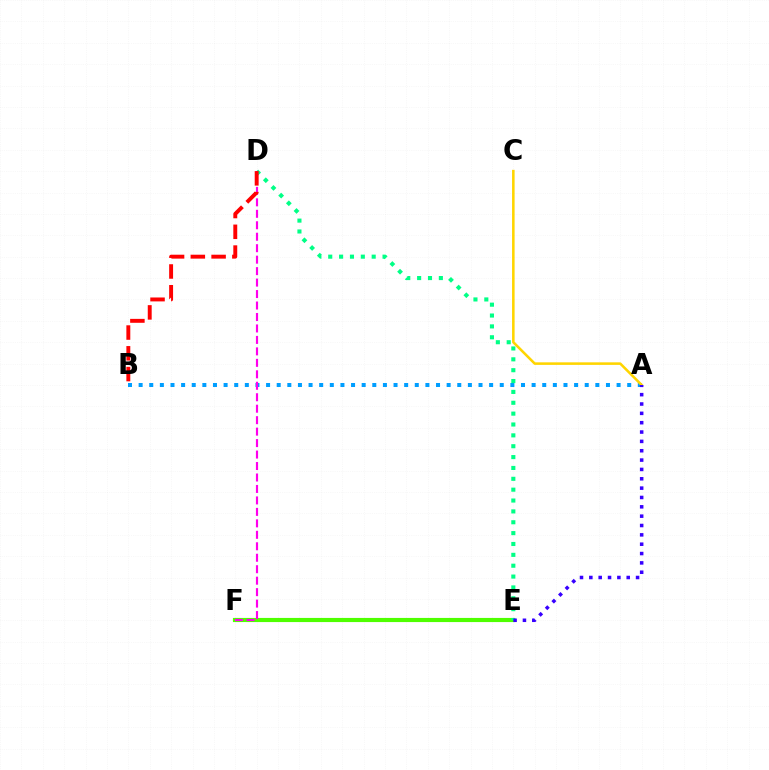{('A', 'B'): [{'color': '#009eff', 'line_style': 'dotted', 'thickness': 2.89}], ('E', 'F'): [{'color': '#4fff00', 'line_style': 'solid', 'thickness': 2.98}], ('D', 'E'): [{'color': '#00ff86', 'line_style': 'dotted', 'thickness': 2.95}], ('D', 'F'): [{'color': '#ff00ed', 'line_style': 'dashed', 'thickness': 1.56}], ('B', 'D'): [{'color': '#ff0000', 'line_style': 'dashed', 'thickness': 2.82}], ('A', 'C'): [{'color': '#ffd500', 'line_style': 'solid', 'thickness': 1.84}], ('A', 'E'): [{'color': '#3700ff', 'line_style': 'dotted', 'thickness': 2.54}]}